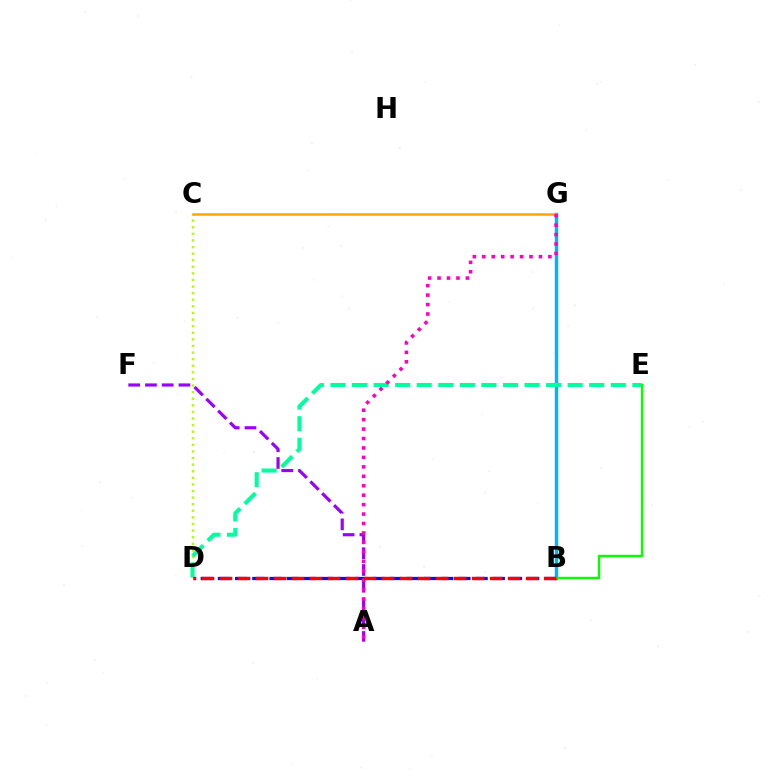{('C', 'D'): [{'color': '#b3ff00', 'line_style': 'dotted', 'thickness': 1.79}], ('B', 'G'): [{'color': '#00b5ff', 'line_style': 'solid', 'thickness': 2.48}], ('C', 'G'): [{'color': '#ffa500', 'line_style': 'solid', 'thickness': 1.8}], ('B', 'D'): [{'color': '#0010ff', 'line_style': 'dashed', 'thickness': 2.34}, {'color': '#ff0000', 'line_style': 'dashed', 'thickness': 2.45}], ('D', 'E'): [{'color': '#00ff9d', 'line_style': 'dashed', 'thickness': 2.93}], ('B', 'E'): [{'color': '#08ff00', 'line_style': 'solid', 'thickness': 1.75}], ('A', 'F'): [{'color': '#9b00ff', 'line_style': 'dashed', 'thickness': 2.28}], ('A', 'G'): [{'color': '#ff00bd', 'line_style': 'dotted', 'thickness': 2.57}]}